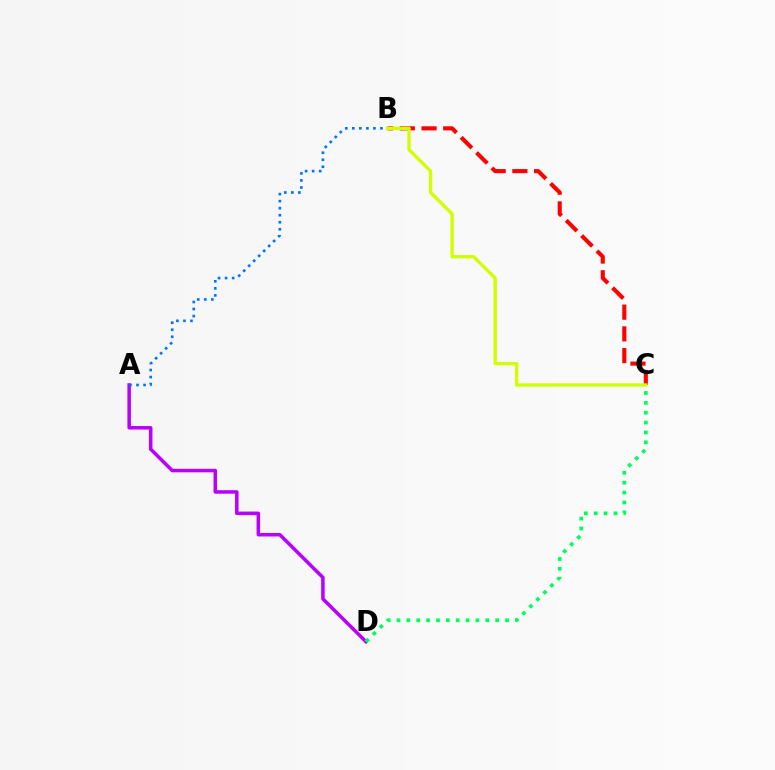{('A', 'D'): [{'color': '#b900ff', 'line_style': 'solid', 'thickness': 2.53}], ('C', 'D'): [{'color': '#00ff5c', 'line_style': 'dotted', 'thickness': 2.68}], ('A', 'B'): [{'color': '#0074ff', 'line_style': 'dotted', 'thickness': 1.91}], ('B', 'C'): [{'color': '#ff0000', 'line_style': 'dashed', 'thickness': 2.95}, {'color': '#d1ff00', 'line_style': 'solid', 'thickness': 2.42}]}